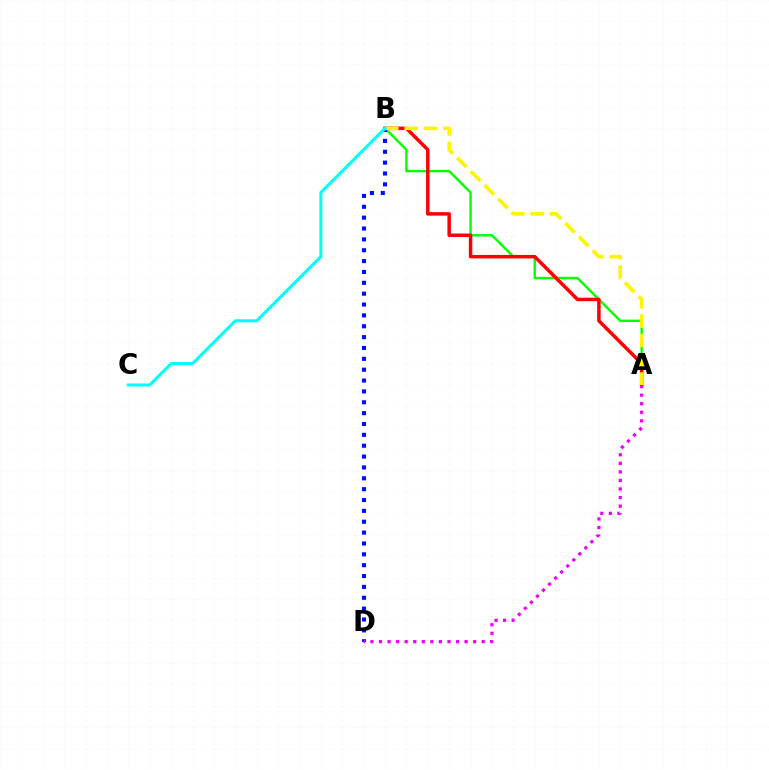{('A', 'B'): [{'color': '#08ff00', 'line_style': 'solid', 'thickness': 1.75}, {'color': '#ff0000', 'line_style': 'solid', 'thickness': 2.51}, {'color': '#fcf500', 'line_style': 'dashed', 'thickness': 2.63}], ('B', 'D'): [{'color': '#0010ff', 'line_style': 'dotted', 'thickness': 2.95}], ('A', 'D'): [{'color': '#ee00ff', 'line_style': 'dotted', 'thickness': 2.33}], ('B', 'C'): [{'color': '#00fff6', 'line_style': 'solid', 'thickness': 2.2}]}